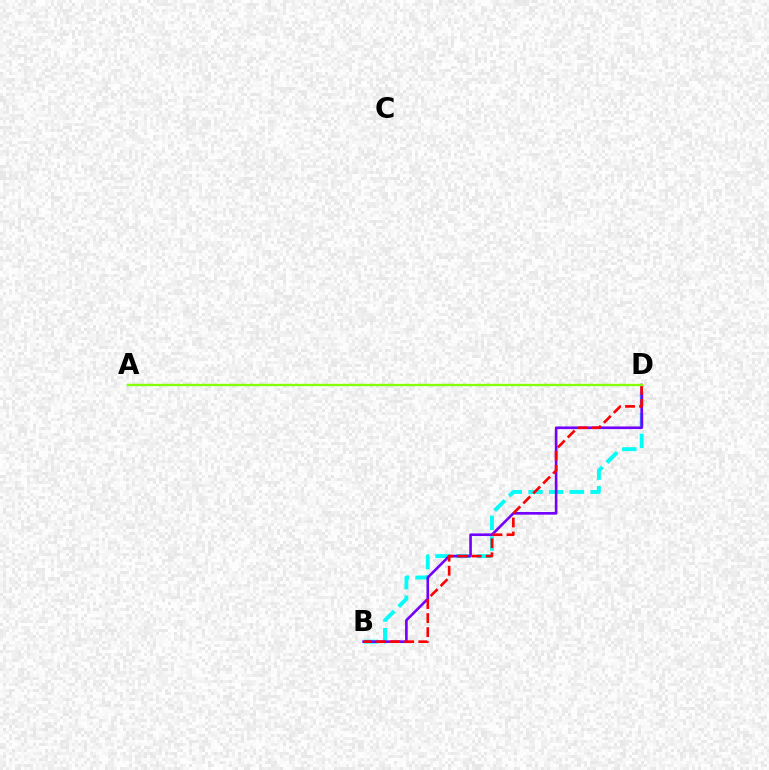{('B', 'D'): [{'color': '#00fff6', 'line_style': 'dashed', 'thickness': 2.81}, {'color': '#7200ff', 'line_style': 'solid', 'thickness': 1.9}, {'color': '#ff0000', 'line_style': 'dashed', 'thickness': 1.91}], ('A', 'D'): [{'color': '#84ff00', 'line_style': 'solid', 'thickness': 1.71}]}